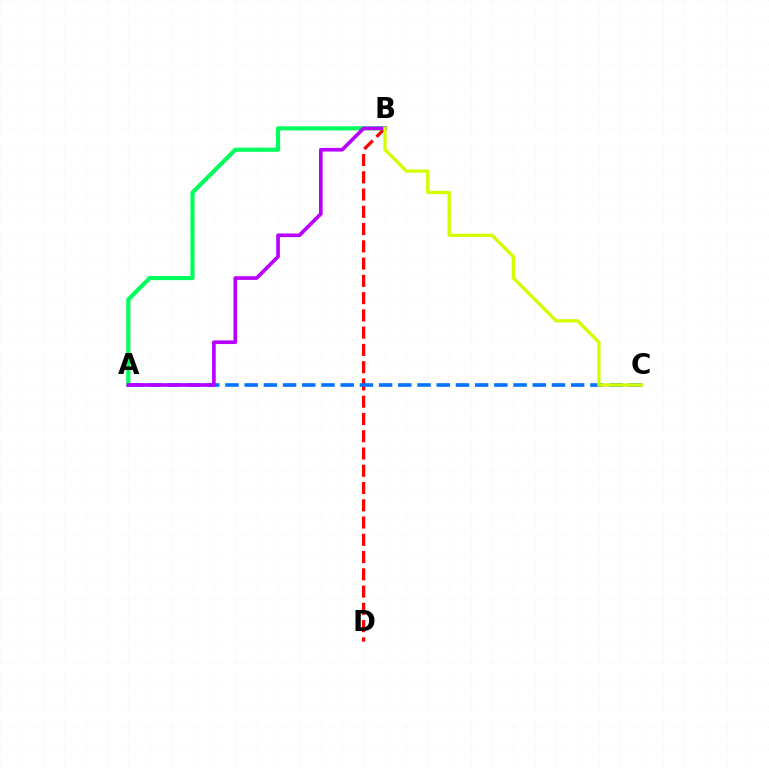{('A', 'B'): [{'color': '#00ff5c', 'line_style': 'solid', 'thickness': 2.98}, {'color': '#b900ff', 'line_style': 'solid', 'thickness': 2.64}], ('B', 'D'): [{'color': '#ff0000', 'line_style': 'dashed', 'thickness': 2.35}], ('A', 'C'): [{'color': '#0074ff', 'line_style': 'dashed', 'thickness': 2.61}], ('B', 'C'): [{'color': '#d1ff00', 'line_style': 'solid', 'thickness': 2.4}]}